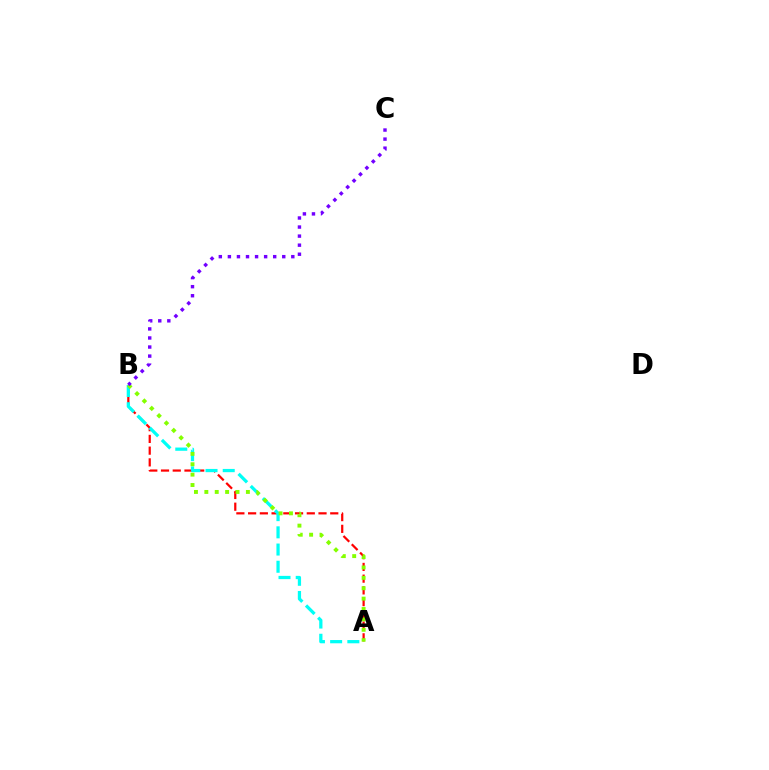{('A', 'B'): [{'color': '#ff0000', 'line_style': 'dashed', 'thickness': 1.59}, {'color': '#00fff6', 'line_style': 'dashed', 'thickness': 2.34}, {'color': '#84ff00', 'line_style': 'dotted', 'thickness': 2.82}], ('B', 'C'): [{'color': '#7200ff', 'line_style': 'dotted', 'thickness': 2.46}]}